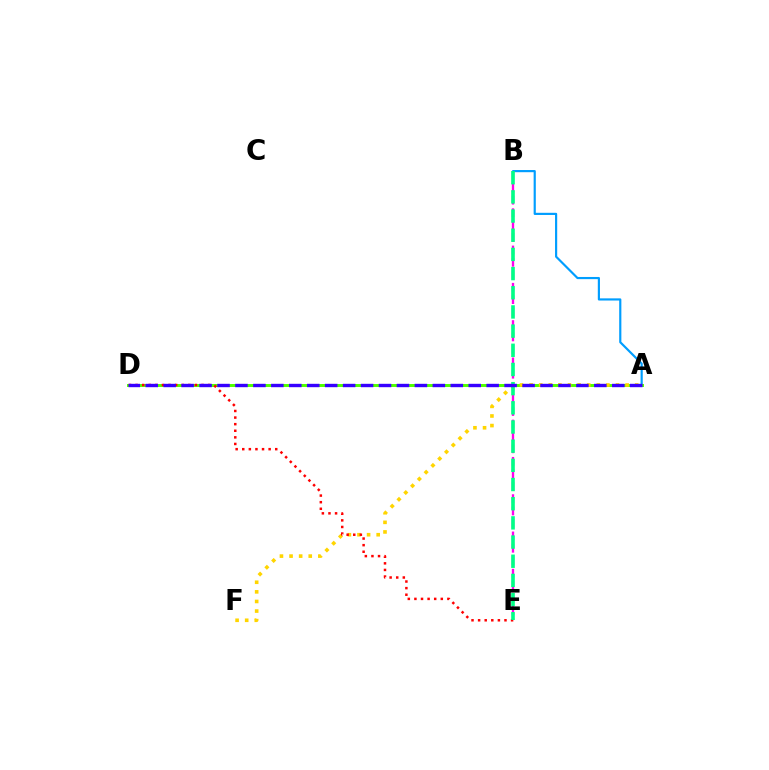{('A', 'B'): [{'color': '#009eff', 'line_style': 'solid', 'thickness': 1.56}], ('A', 'D'): [{'color': '#4fff00', 'line_style': 'solid', 'thickness': 2.12}, {'color': '#3700ff', 'line_style': 'dashed', 'thickness': 2.44}], ('A', 'F'): [{'color': '#ffd500', 'line_style': 'dotted', 'thickness': 2.61}], ('D', 'E'): [{'color': '#ff0000', 'line_style': 'dotted', 'thickness': 1.79}], ('B', 'E'): [{'color': '#ff00ed', 'line_style': 'dashed', 'thickness': 1.69}, {'color': '#00ff86', 'line_style': 'dashed', 'thickness': 2.61}]}